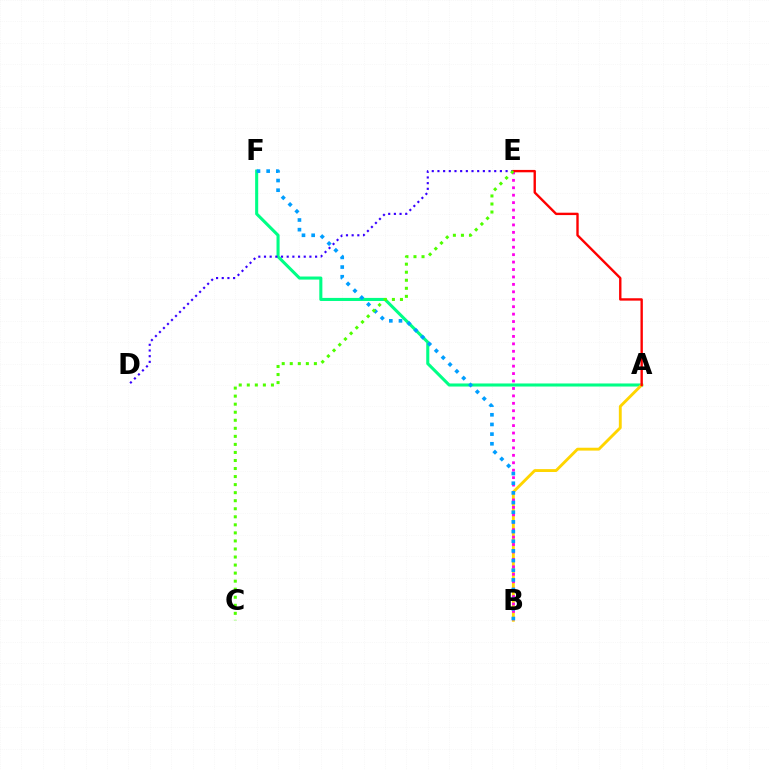{('A', 'F'): [{'color': '#00ff86', 'line_style': 'solid', 'thickness': 2.21}], ('D', 'E'): [{'color': '#3700ff', 'line_style': 'dotted', 'thickness': 1.54}], ('A', 'B'): [{'color': '#ffd500', 'line_style': 'solid', 'thickness': 2.07}], ('B', 'E'): [{'color': '#ff00ed', 'line_style': 'dotted', 'thickness': 2.02}], ('B', 'F'): [{'color': '#009eff', 'line_style': 'dotted', 'thickness': 2.63}], ('A', 'E'): [{'color': '#ff0000', 'line_style': 'solid', 'thickness': 1.71}], ('C', 'E'): [{'color': '#4fff00', 'line_style': 'dotted', 'thickness': 2.19}]}